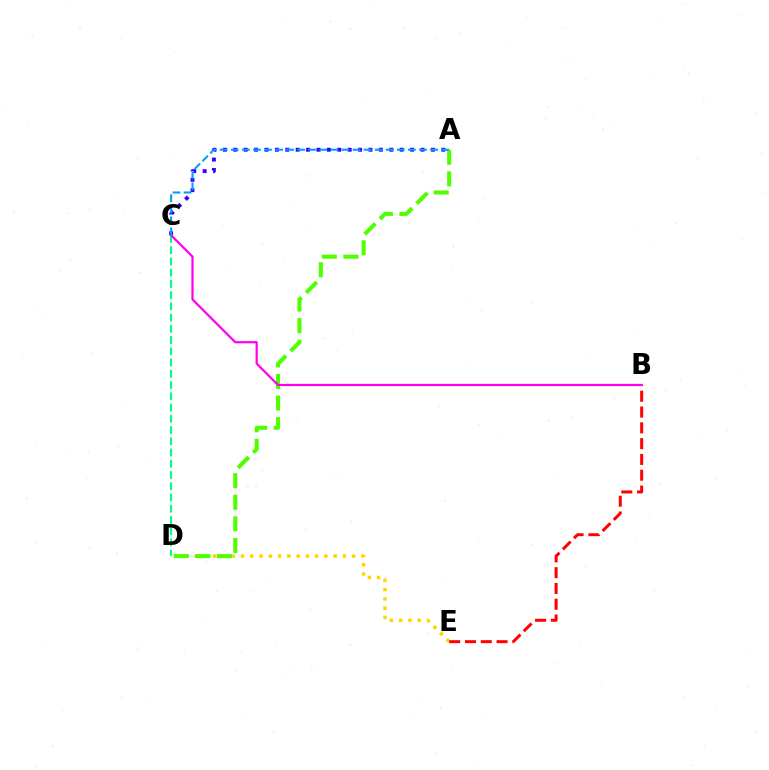{('D', 'E'): [{'color': '#ffd500', 'line_style': 'dotted', 'thickness': 2.52}], ('A', 'D'): [{'color': '#4fff00', 'line_style': 'dashed', 'thickness': 2.93}], ('C', 'D'): [{'color': '#00ff86', 'line_style': 'dashed', 'thickness': 1.53}], ('B', 'E'): [{'color': '#ff0000', 'line_style': 'dashed', 'thickness': 2.15}], ('A', 'C'): [{'color': '#3700ff', 'line_style': 'dotted', 'thickness': 2.83}, {'color': '#009eff', 'line_style': 'dashed', 'thickness': 1.5}], ('B', 'C'): [{'color': '#ff00ed', 'line_style': 'solid', 'thickness': 1.6}]}